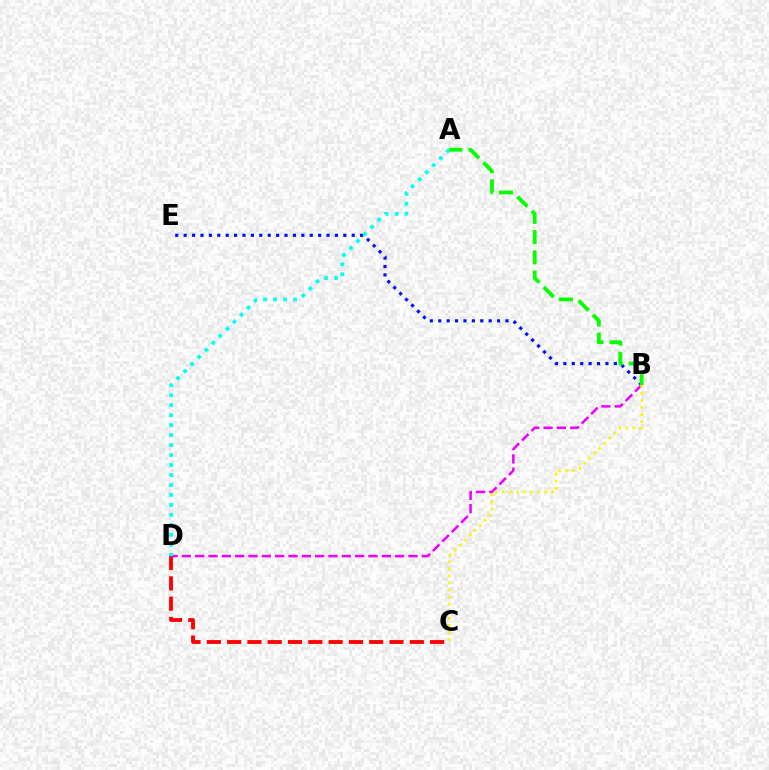{('C', 'D'): [{'color': '#ff0000', 'line_style': 'dashed', 'thickness': 2.76}], ('B', 'E'): [{'color': '#0010ff', 'line_style': 'dotted', 'thickness': 2.28}], ('B', 'D'): [{'color': '#ee00ff', 'line_style': 'dashed', 'thickness': 1.81}], ('B', 'C'): [{'color': '#fcf500', 'line_style': 'dotted', 'thickness': 1.92}], ('A', 'D'): [{'color': '#00fff6', 'line_style': 'dotted', 'thickness': 2.71}], ('A', 'B'): [{'color': '#08ff00', 'line_style': 'dashed', 'thickness': 2.75}]}